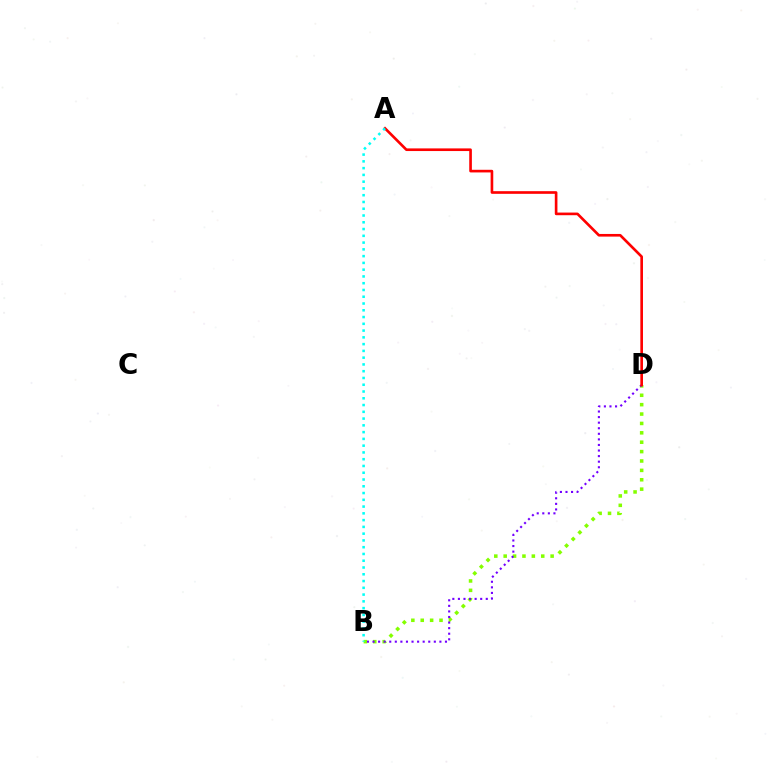{('B', 'D'): [{'color': '#84ff00', 'line_style': 'dotted', 'thickness': 2.55}, {'color': '#7200ff', 'line_style': 'dotted', 'thickness': 1.51}], ('A', 'D'): [{'color': '#ff0000', 'line_style': 'solid', 'thickness': 1.9}], ('A', 'B'): [{'color': '#00fff6', 'line_style': 'dotted', 'thickness': 1.84}]}